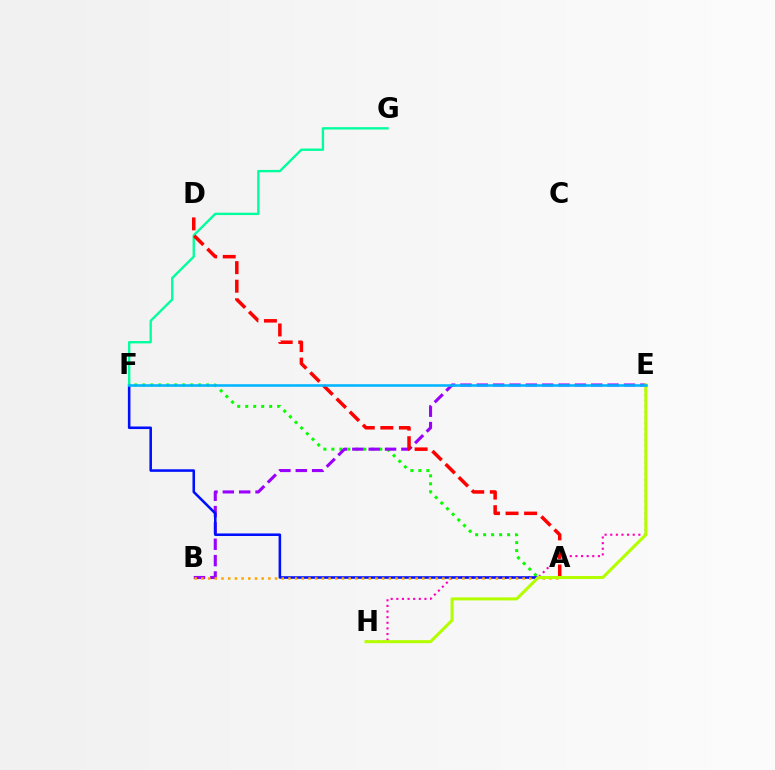{('A', 'F'): [{'color': '#08ff00', 'line_style': 'dotted', 'thickness': 2.17}, {'color': '#0010ff', 'line_style': 'solid', 'thickness': 1.85}], ('B', 'E'): [{'color': '#9b00ff', 'line_style': 'dashed', 'thickness': 2.22}], ('E', 'H'): [{'color': '#ff00bd', 'line_style': 'dotted', 'thickness': 1.53}, {'color': '#b3ff00', 'line_style': 'solid', 'thickness': 2.19}], ('A', 'B'): [{'color': '#ffa500', 'line_style': 'dotted', 'thickness': 1.82}], ('F', 'G'): [{'color': '#00ff9d', 'line_style': 'solid', 'thickness': 1.7}], ('A', 'D'): [{'color': '#ff0000', 'line_style': 'dashed', 'thickness': 2.52}], ('E', 'F'): [{'color': '#00b5ff', 'line_style': 'solid', 'thickness': 1.85}]}